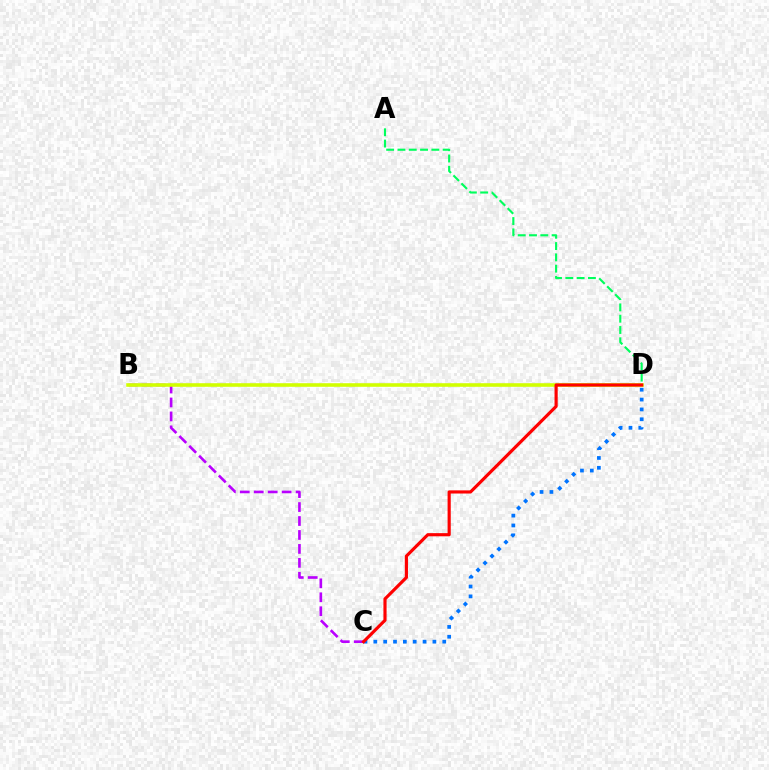{('B', 'C'): [{'color': '#b900ff', 'line_style': 'dashed', 'thickness': 1.9}], ('A', 'D'): [{'color': '#00ff5c', 'line_style': 'dashed', 'thickness': 1.53}], ('C', 'D'): [{'color': '#0074ff', 'line_style': 'dotted', 'thickness': 2.68}, {'color': '#ff0000', 'line_style': 'solid', 'thickness': 2.27}], ('B', 'D'): [{'color': '#d1ff00', 'line_style': 'solid', 'thickness': 2.58}]}